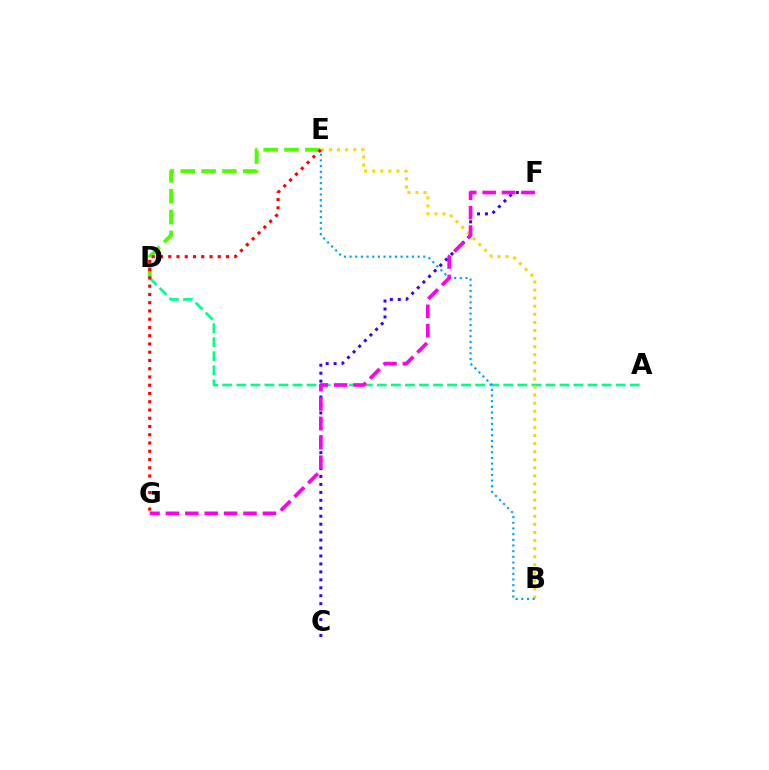{('A', 'D'): [{'color': '#00ff86', 'line_style': 'dashed', 'thickness': 1.91}], ('B', 'E'): [{'color': '#ffd500', 'line_style': 'dotted', 'thickness': 2.2}, {'color': '#009eff', 'line_style': 'dotted', 'thickness': 1.54}], ('C', 'F'): [{'color': '#3700ff', 'line_style': 'dotted', 'thickness': 2.16}], ('F', 'G'): [{'color': '#ff00ed', 'line_style': 'dashed', 'thickness': 2.63}], ('D', 'E'): [{'color': '#4fff00', 'line_style': 'dashed', 'thickness': 2.83}], ('E', 'G'): [{'color': '#ff0000', 'line_style': 'dotted', 'thickness': 2.24}]}